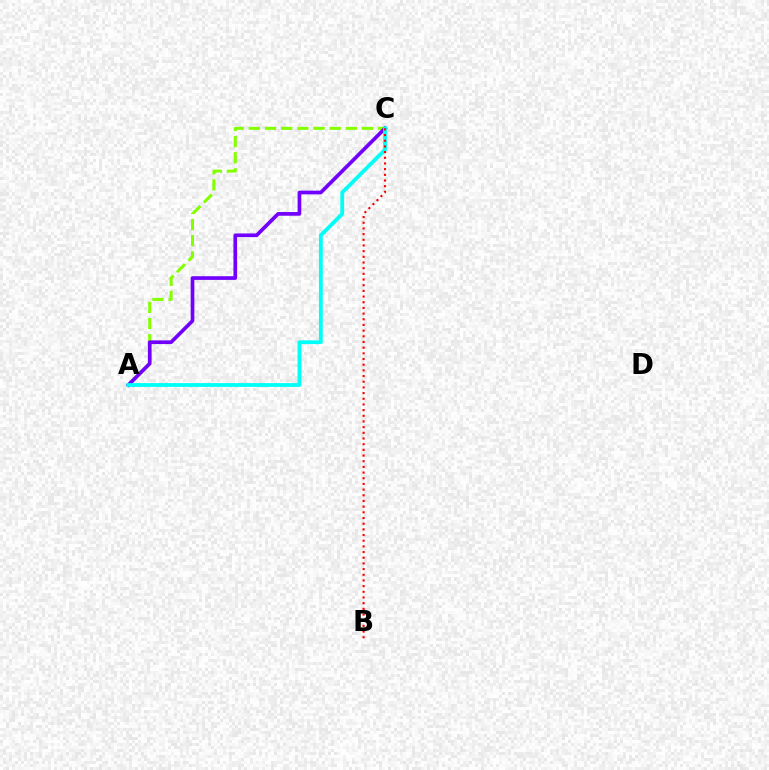{('A', 'C'): [{'color': '#84ff00', 'line_style': 'dashed', 'thickness': 2.2}, {'color': '#7200ff', 'line_style': 'solid', 'thickness': 2.66}, {'color': '#00fff6', 'line_style': 'solid', 'thickness': 2.74}], ('B', 'C'): [{'color': '#ff0000', 'line_style': 'dotted', 'thickness': 1.54}]}